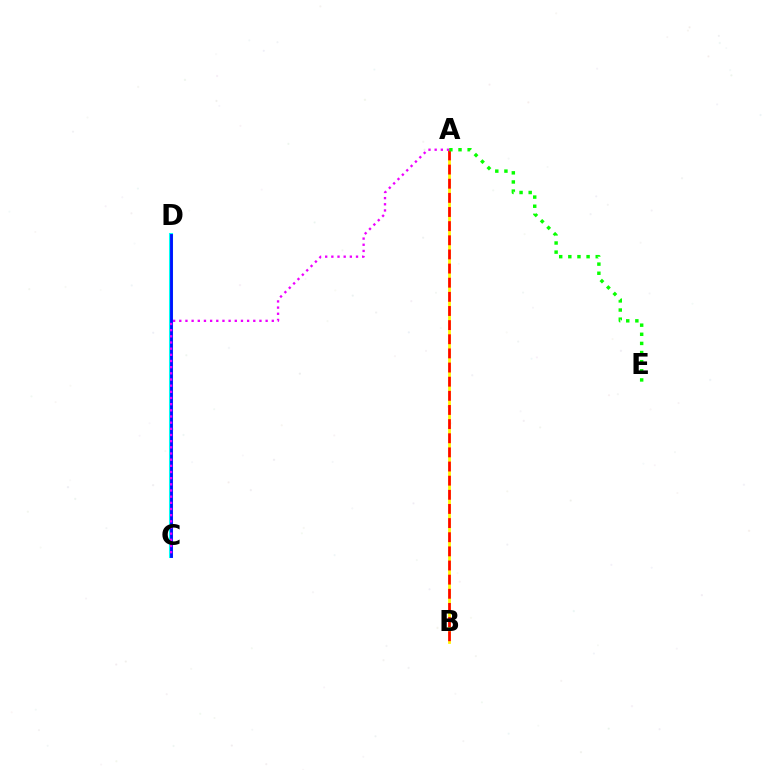{('C', 'D'): [{'color': '#00fff6', 'line_style': 'solid', 'thickness': 2.92}, {'color': '#0010ff', 'line_style': 'solid', 'thickness': 2.05}], ('A', 'B'): [{'color': '#fcf500', 'line_style': 'solid', 'thickness': 1.98}, {'color': '#ff0000', 'line_style': 'dashed', 'thickness': 1.92}], ('A', 'E'): [{'color': '#08ff00', 'line_style': 'dotted', 'thickness': 2.48}], ('A', 'C'): [{'color': '#ee00ff', 'line_style': 'dotted', 'thickness': 1.68}]}